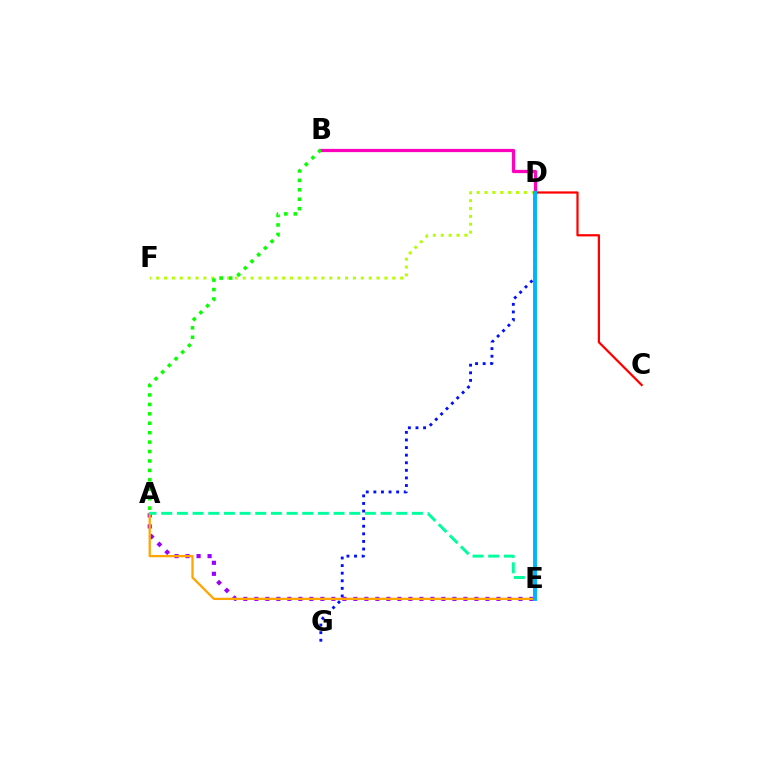{('D', 'F'): [{'color': '#b3ff00', 'line_style': 'dotted', 'thickness': 2.14}], ('D', 'G'): [{'color': '#0010ff', 'line_style': 'dotted', 'thickness': 2.06}], ('A', 'E'): [{'color': '#9b00ff', 'line_style': 'dotted', 'thickness': 2.99}, {'color': '#ffa500', 'line_style': 'solid', 'thickness': 1.65}, {'color': '#00ff9d', 'line_style': 'dashed', 'thickness': 2.13}], ('B', 'D'): [{'color': '#ff00bd', 'line_style': 'solid', 'thickness': 2.33}], ('C', 'D'): [{'color': '#ff0000', 'line_style': 'solid', 'thickness': 1.62}], ('A', 'B'): [{'color': '#08ff00', 'line_style': 'dotted', 'thickness': 2.56}], ('D', 'E'): [{'color': '#00b5ff', 'line_style': 'solid', 'thickness': 2.82}]}